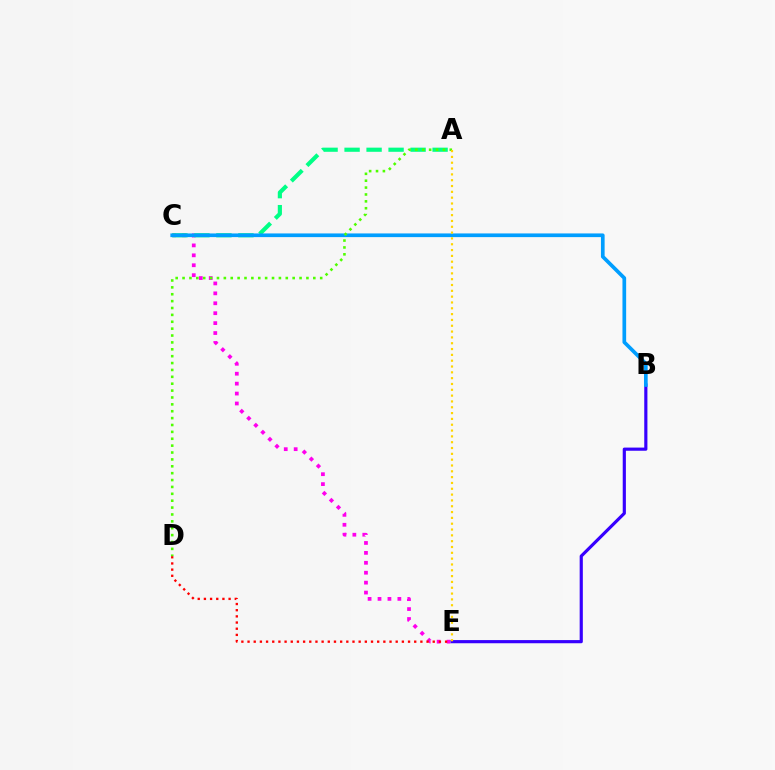{('C', 'E'): [{'color': '#ff00ed', 'line_style': 'dotted', 'thickness': 2.7}], ('A', 'C'): [{'color': '#00ff86', 'line_style': 'dashed', 'thickness': 2.99}], ('D', 'E'): [{'color': '#ff0000', 'line_style': 'dotted', 'thickness': 1.68}], ('B', 'E'): [{'color': '#3700ff', 'line_style': 'solid', 'thickness': 2.28}], ('B', 'C'): [{'color': '#009eff', 'line_style': 'solid', 'thickness': 2.65}], ('A', 'D'): [{'color': '#4fff00', 'line_style': 'dotted', 'thickness': 1.87}], ('A', 'E'): [{'color': '#ffd500', 'line_style': 'dotted', 'thickness': 1.58}]}